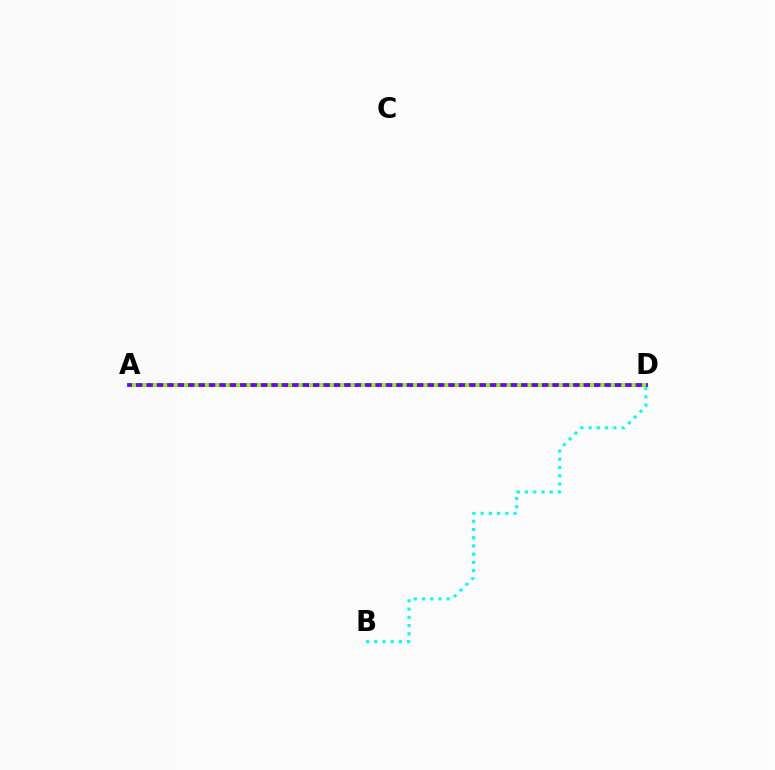{('B', 'D'): [{'color': '#00fff6', 'line_style': 'dotted', 'thickness': 2.24}], ('A', 'D'): [{'color': '#ff0000', 'line_style': 'dotted', 'thickness': 1.87}, {'color': '#7200ff', 'line_style': 'solid', 'thickness': 2.75}, {'color': '#84ff00', 'line_style': 'dotted', 'thickness': 2.83}]}